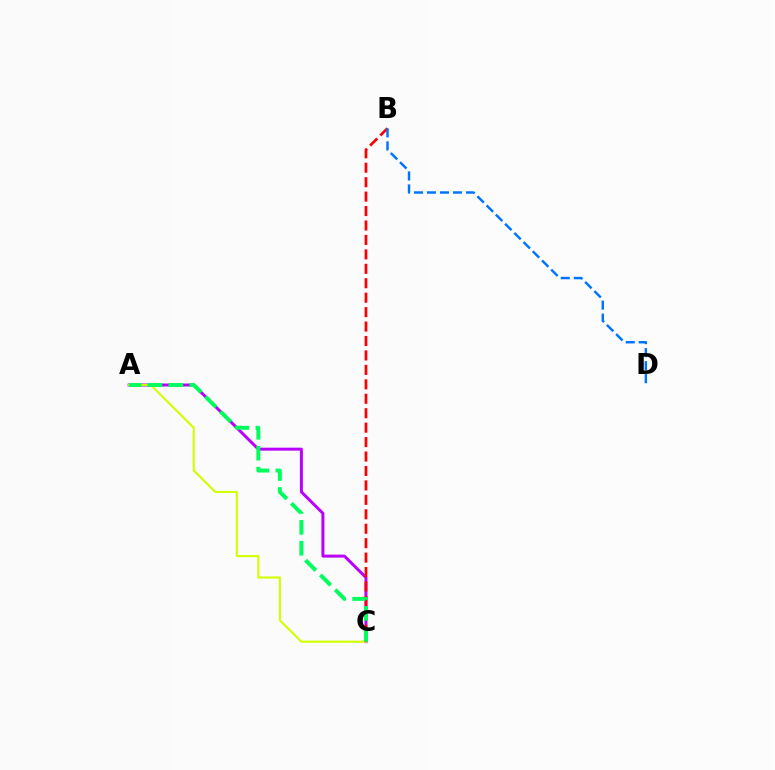{('A', 'C'): [{'color': '#b900ff', 'line_style': 'solid', 'thickness': 2.15}, {'color': '#d1ff00', 'line_style': 'solid', 'thickness': 1.51}, {'color': '#00ff5c', 'line_style': 'dashed', 'thickness': 2.84}], ('B', 'C'): [{'color': '#ff0000', 'line_style': 'dashed', 'thickness': 1.96}], ('B', 'D'): [{'color': '#0074ff', 'line_style': 'dashed', 'thickness': 1.77}]}